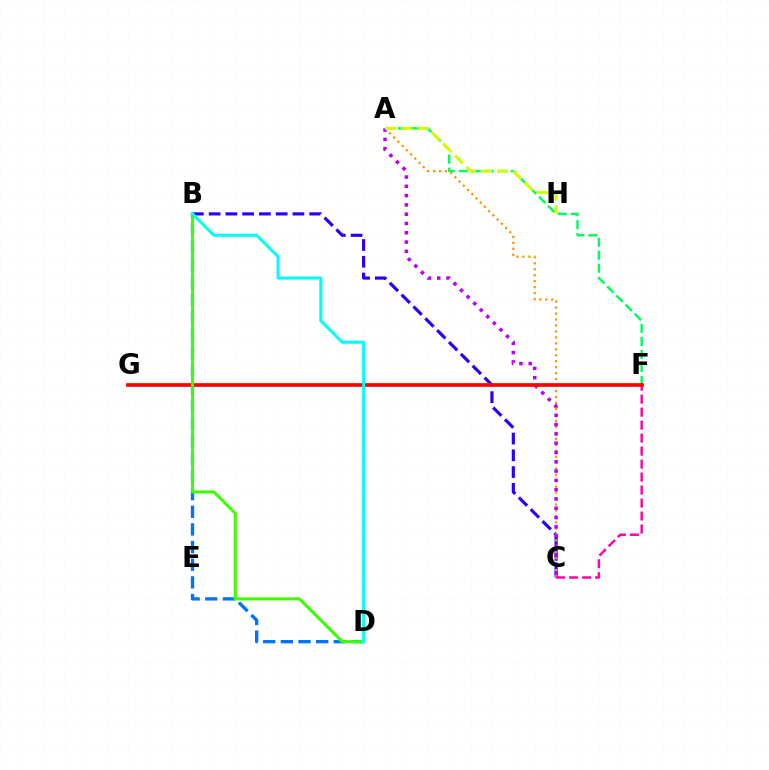{('B', 'C'): [{'color': '#2500ff', 'line_style': 'dashed', 'thickness': 2.28}], ('A', 'F'): [{'color': '#00ff5c', 'line_style': 'dashed', 'thickness': 1.76}], ('A', 'C'): [{'color': '#ff9400', 'line_style': 'dotted', 'thickness': 1.62}, {'color': '#b900ff', 'line_style': 'dotted', 'thickness': 2.53}], ('C', 'F'): [{'color': '#ff00ac', 'line_style': 'dashed', 'thickness': 1.77}], ('B', 'D'): [{'color': '#0074ff', 'line_style': 'dashed', 'thickness': 2.4}, {'color': '#3dff00', 'line_style': 'solid', 'thickness': 2.19}, {'color': '#00fff6', 'line_style': 'solid', 'thickness': 2.2}], ('F', 'G'): [{'color': '#ff0000', 'line_style': 'solid', 'thickness': 2.64}], ('A', 'H'): [{'color': '#d1ff00', 'line_style': 'dashed', 'thickness': 2.2}]}